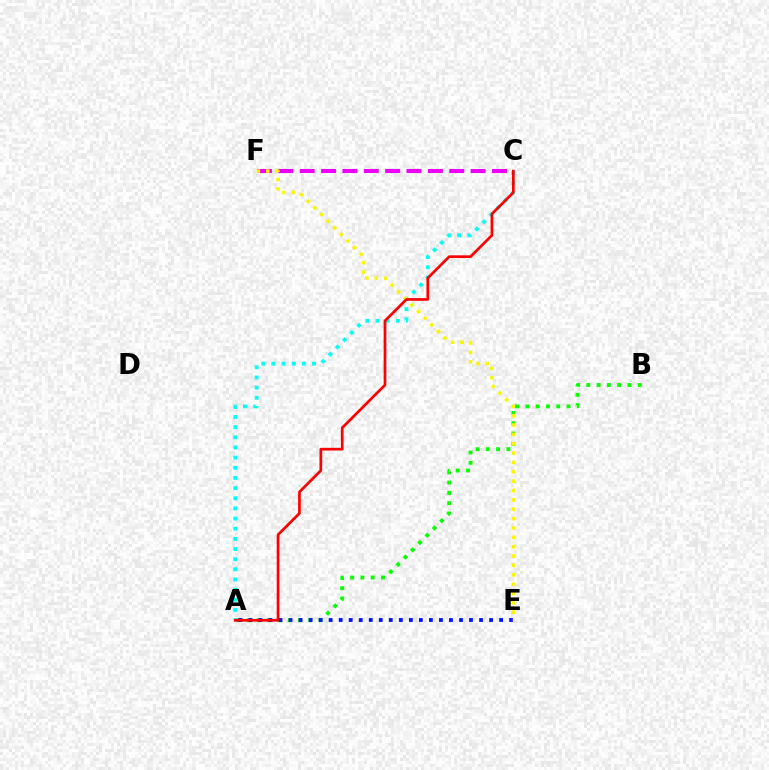{('A', 'B'): [{'color': '#08ff00', 'line_style': 'dotted', 'thickness': 2.8}], ('A', 'C'): [{'color': '#00fff6', 'line_style': 'dotted', 'thickness': 2.76}, {'color': '#ff0000', 'line_style': 'solid', 'thickness': 1.95}], ('C', 'F'): [{'color': '#ee00ff', 'line_style': 'dashed', 'thickness': 2.9}], ('A', 'E'): [{'color': '#0010ff', 'line_style': 'dotted', 'thickness': 2.72}], ('E', 'F'): [{'color': '#fcf500', 'line_style': 'dotted', 'thickness': 2.54}]}